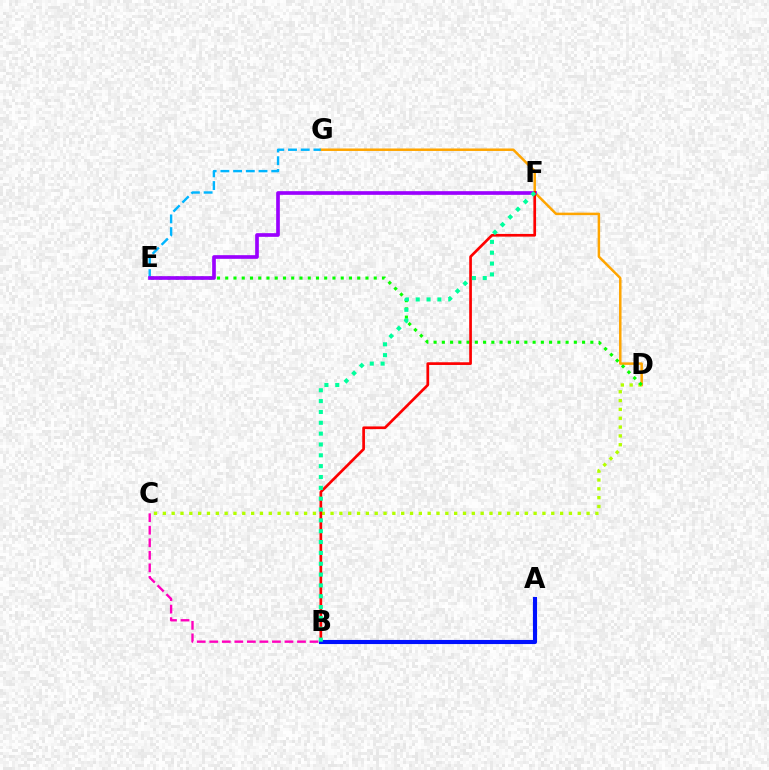{('B', 'C'): [{'color': '#ff00bd', 'line_style': 'dashed', 'thickness': 1.7}], ('D', 'G'): [{'color': '#ffa500', 'line_style': 'solid', 'thickness': 1.79}], ('E', 'G'): [{'color': '#00b5ff', 'line_style': 'dashed', 'thickness': 1.73}], ('C', 'D'): [{'color': '#b3ff00', 'line_style': 'dotted', 'thickness': 2.4}], ('D', 'E'): [{'color': '#08ff00', 'line_style': 'dotted', 'thickness': 2.24}], ('E', 'F'): [{'color': '#9b00ff', 'line_style': 'solid', 'thickness': 2.64}], ('B', 'F'): [{'color': '#ff0000', 'line_style': 'solid', 'thickness': 1.94}, {'color': '#00ff9d', 'line_style': 'dotted', 'thickness': 2.95}], ('A', 'B'): [{'color': '#0010ff', 'line_style': 'solid', 'thickness': 2.96}]}